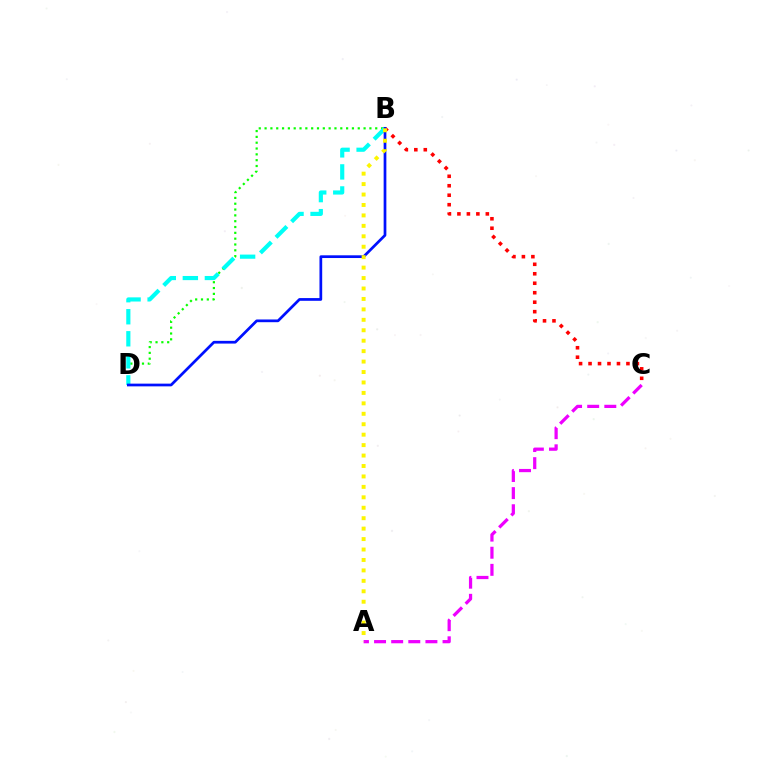{('A', 'C'): [{'color': '#ee00ff', 'line_style': 'dashed', 'thickness': 2.33}], ('B', 'D'): [{'color': '#08ff00', 'line_style': 'dotted', 'thickness': 1.58}, {'color': '#00fff6', 'line_style': 'dashed', 'thickness': 2.99}, {'color': '#0010ff', 'line_style': 'solid', 'thickness': 1.96}], ('B', 'C'): [{'color': '#ff0000', 'line_style': 'dotted', 'thickness': 2.57}], ('A', 'B'): [{'color': '#fcf500', 'line_style': 'dotted', 'thickness': 2.84}]}